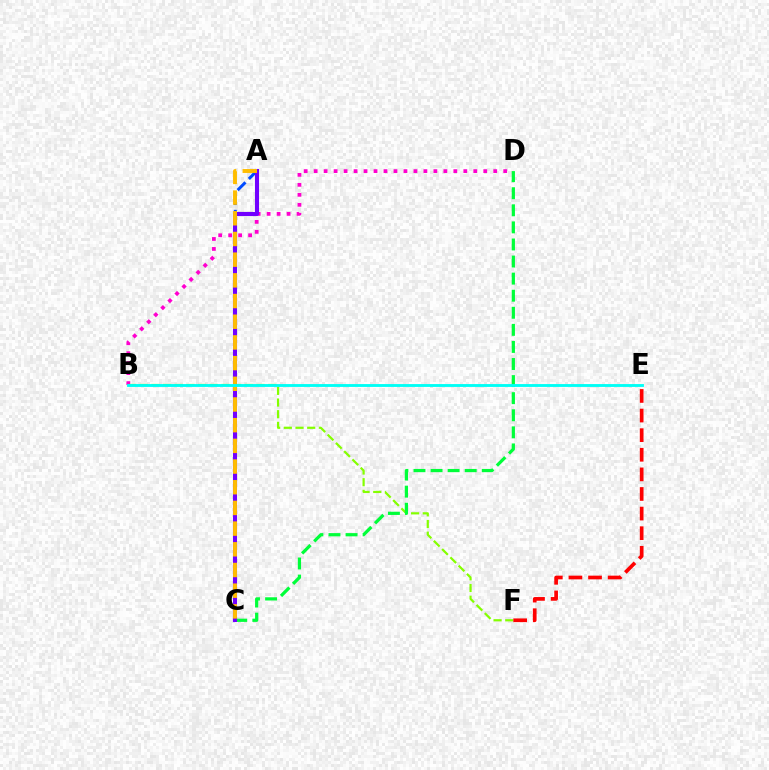{('B', 'D'): [{'color': '#ff00cf', 'line_style': 'dotted', 'thickness': 2.71}], ('A', 'C'): [{'color': '#004bff', 'line_style': 'dashed', 'thickness': 2.15}, {'color': '#7200ff', 'line_style': 'solid', 'thickness': 2.94}, {'color': '#ffbd00', 'line_style': 'dashed', 'thickness': 2.81}], ('B', 'F'): [{'color': '#84ff00', 'line_style': 'dashed', 'thickness': 1.59}], ('C', 'D'): [{'color': '#00ff39', 'line_style': 'dashed', 'thickness': 2.32}], ('E', 'F'): [{'color': '#ff0000', 'line_style': 'dashed', 'thickness': 2.66}], ('B', 'E'): [{'color': '#00fff6', 'line_style': 'solid', 'thickness': 2.06}]}